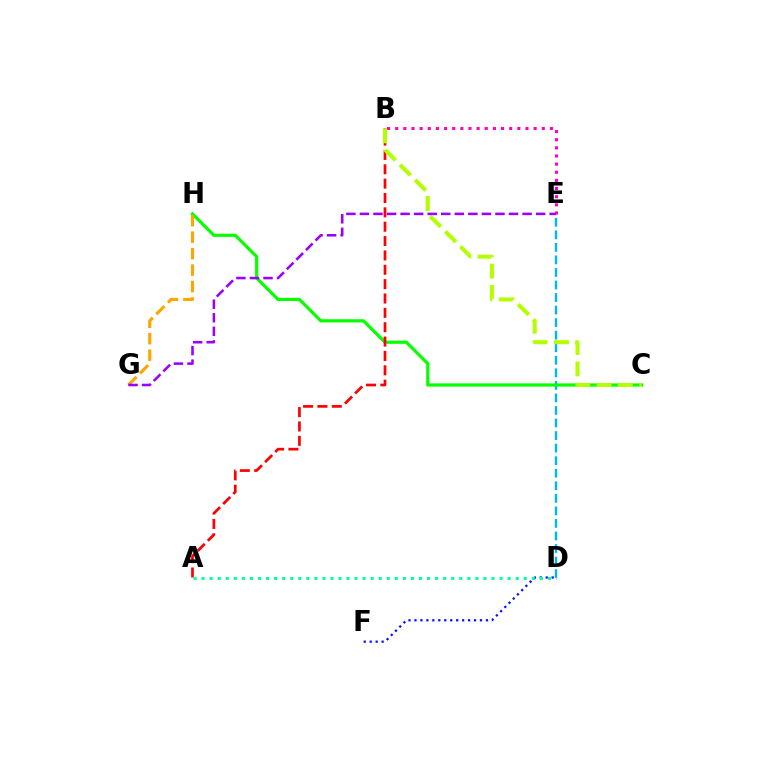{('D', 'E'): [{'color': '#00b5ff', 'line_style': 'dashed', 'thickness': 1.7}], ('C', 'H'): [{'color': '#08ff00', 'line_style': 'solid', 'thickness': 2.3}], ('G', 'H'): [{'color': '#ffa500', 'line_style': 'dashed', 'thickness': 2.24}], ('A', 'B'): [{'color': '#ff0000', 'line_style': 'dashed', 'thickness': 1.95}], ('B', 'E'): [{'color': '#ff00bd', 'line_style': 'dotted', 'thickness': 2.21}], ('B', 'C'): [{'color': '#b3ff00', 'line_style': 'dashed', 'thickness': 2.9}], ('D', 'F'): [{'color': '#0010ff', 'line_style': 'dotted', 'thickness': 1.62}], ('E', 'G'): [{'color': '#9b00ff', 'line_style': 'dashed', 'thickness': 1.84}], ('A', 'D'): [{'color': '#00ff9d', 'line_style': 'dotted', 'thickness': 2.19}]}